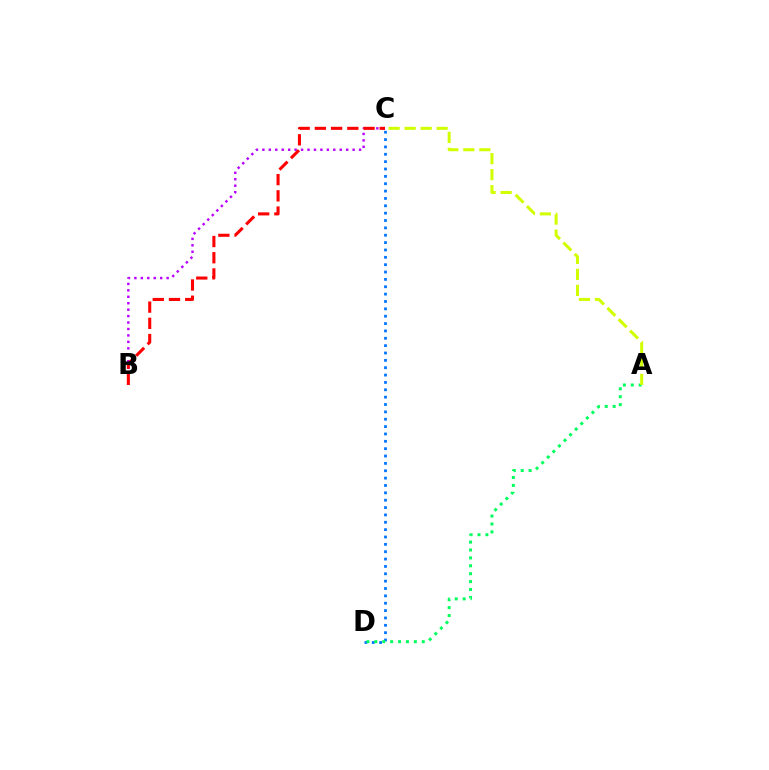{('C', 'D'): [{'color': '#0074ff', 'line_style': 'dotted', 'thickness': 2.0}], ('A', 'D'): [{'color': '#00ff5c', 'line_style': 'dotted', 'thickness': 2.15}], ('B', 'C'): [{'color': '#b900ff', 'line_style': 'dotted', 'thickness': 1.75}, {'color': '#ff0000', 'line_style': 'dashed', 'thickness': 2.2}], ('A', 'C'): [{'color': '#d1ff00', 'line_style': 'dashed', 'thickness': 2.18}]}